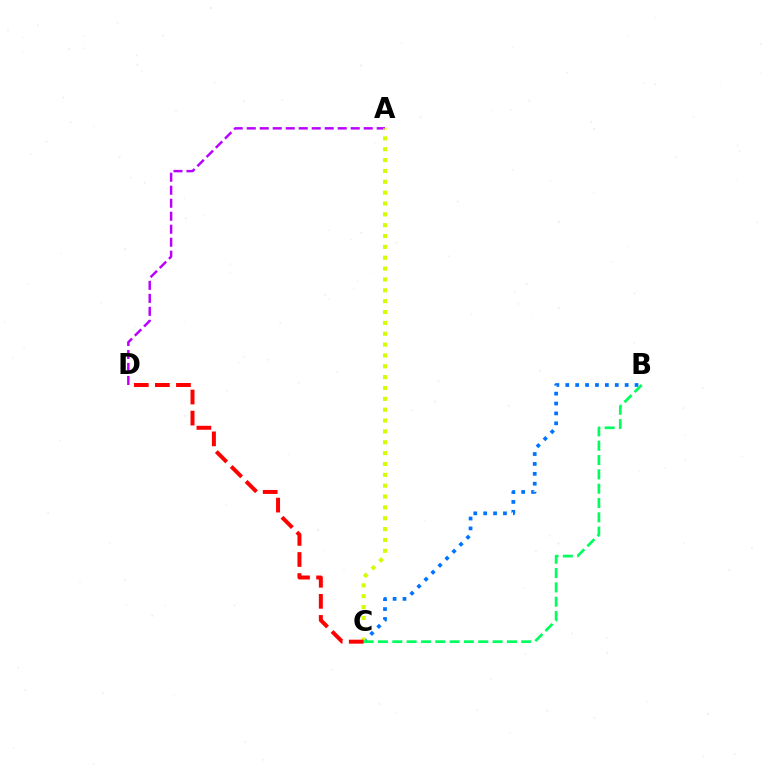{('B', 'C'): [{'color': '#0074ff', 'line_style': 'dotted', 'thickness': 2.69}, {'color': '#00ff5c', 'line_style': 'dashed', 'thickness': 1.95}], ('A', 'D'): [{'color': '#b900ff', 'line_style': 'dashed', 'thickness': 1.77}], ('A', 'C'): [{'color': '#d1ff00', 'line_style': 'dotted', 'thickness': 2.95}], ('C', 'D'): [{'color': '#ff0000', 'line_style': 'dashed', 'thickness': 2.86}]}